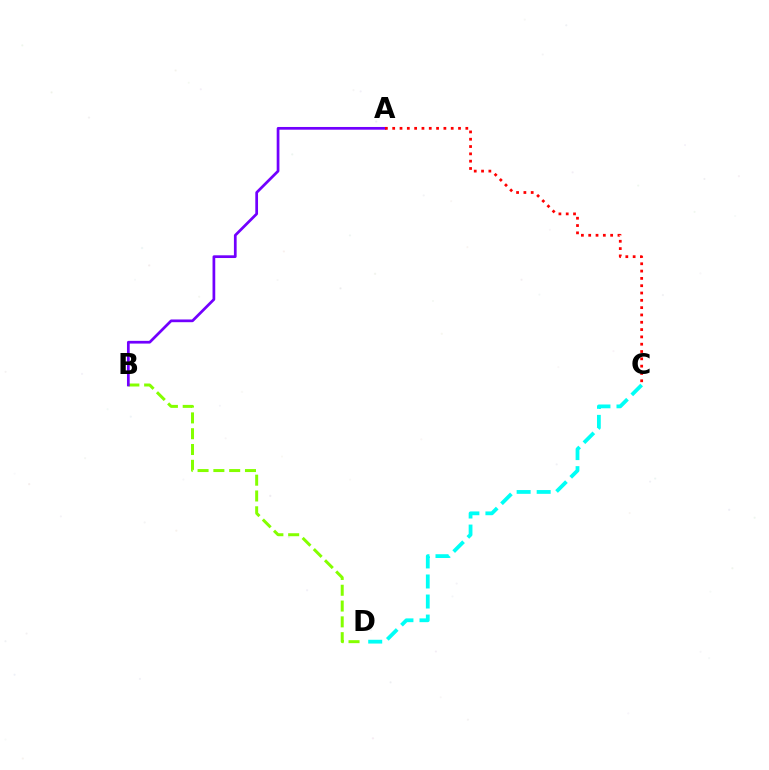{('B', 'D'): [{'color': '#84ff00', 'line_style': 'dashed', 'thickness': 2.15}], ('A', 'B'): [{'color': '#7200ff', 'line_style': 'solid', 'thickness': 1.96}], ('A', 'C'): [{'color': '#ff0000', 'line_style': 'dotted', 'thickness': 1.99}], ('C', 'D'): [{'color': '#00fff6', 'line_style': 'dashed', 'thickness': 2.72}]}